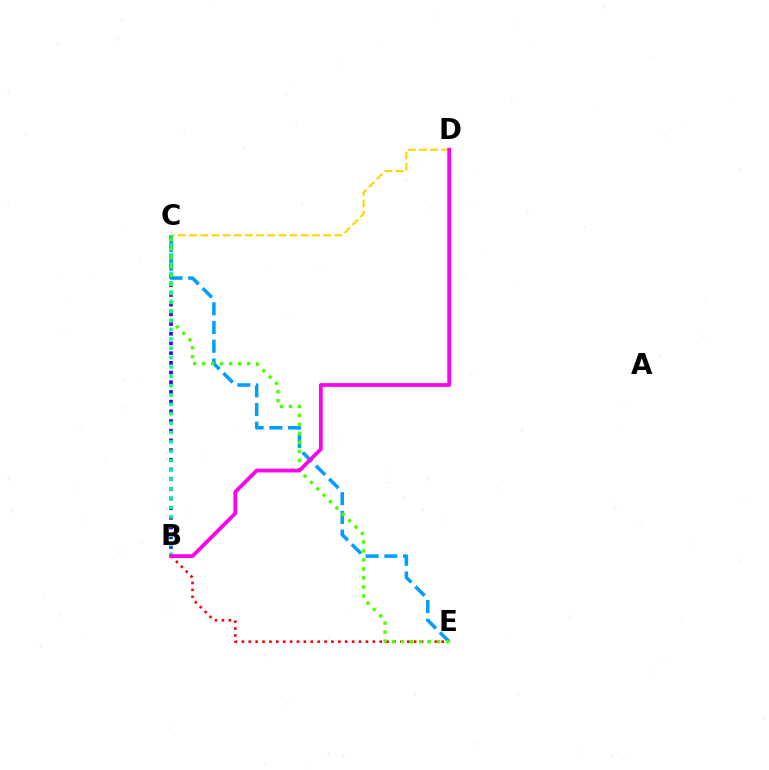{('C', 'E'): [{'color': '#009eff', 'line_style': 'dashed', 'thickness': 2.54}, {'color': '#4fff00', 'line_style': 'dotted', 'thickness': 2.45}], ('B', 'E'): [{'color': '#ff0000', 'line_style': 'dotted', 'thickness': 1.87}], ('B', 'C'): [{'color': '#3700ff', 'line_style': 'dotted', 'thickness': 2.63}, {'color': '#00ff86', 'line_style': 'dotted', 'thickness': 2.54}], ('C', 'D'): [{'color': '#ffd500', 'line_style': 'dashed', 'thickness': 1.52}], ('B', 'D'): [{'color': '#ff00ed', 'line_style': 'solid', 'thickness': 2.7}]}